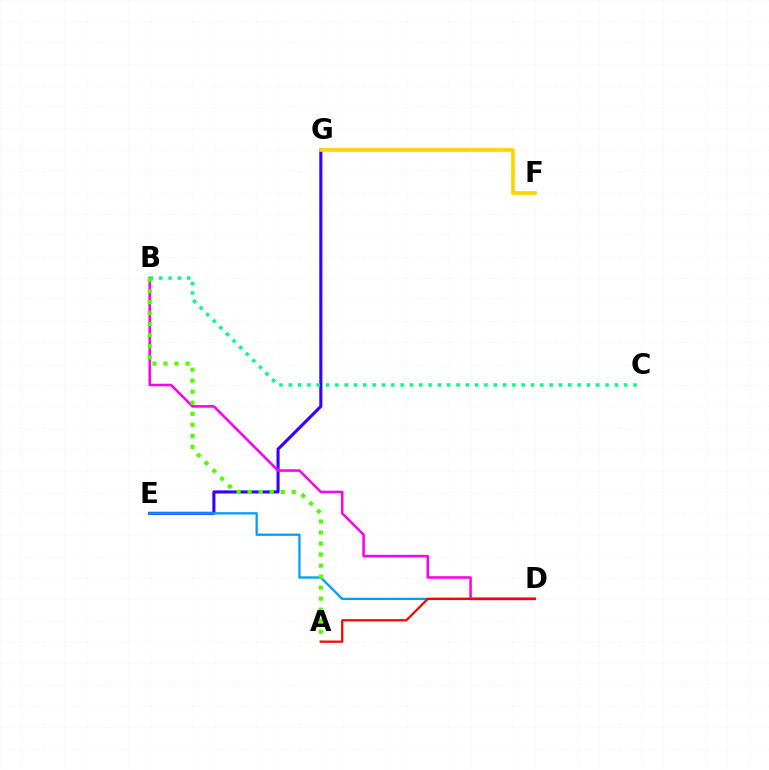{('E', 'G'): [{'color': '#3700ff', 'line_style': 'solid', 'thickness': 2.23}], ('B', 'D'): [{'color': '#ff00ed', 'line_style': 'solid', 'thickness': 1.84}], ('D', 'E'): [{'color': '#009eff', 'line_style': 'solid', 'thickness': 1.65}], ('B', 'C'): [{'color': '#00ff86', 'line_style': 'dotted', 'thickness': 2.53}], ('A', 'B'): [{'color': '#4fff00', 'line_style': 'dotted', 'thickness': 3.0}], ('F', 'G'): [{'color': '#ffd500', 'line_style': 'solid', 'thickness': 2.67}], ('A', 'D'): [{'color': '#ff0000', 'line_style': 'solid', 'thickness': 1.61}]}